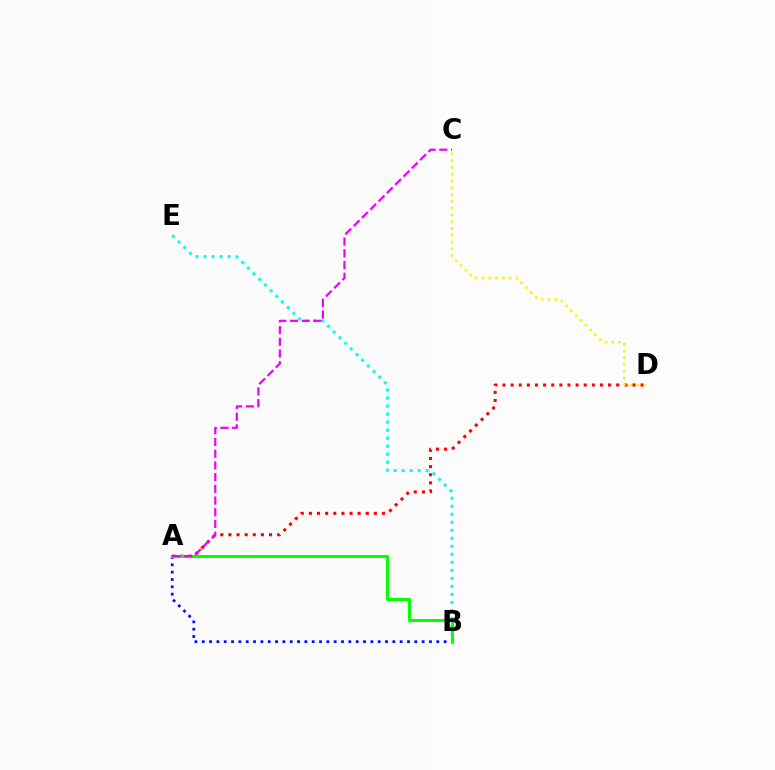{('A', 'D'): [{'color': '#ff0000', 'line_style': 'dotted', 'thickness': 2.21}], ('A', 'B'): [{'color': '#0010ff', 'line_style': 'dotted', 'thickness': 1.99}, {'color': '#08ff00', 'line_style': 'solid', 'thickness': 2.2}], ('B', 'E'): [{'color': '#00fff6', 'line_style': 'dotted', 'thickness': 2.18}], ('A', 'C'): [{'color': '#ee00ff', 'line_style': 'dashed', 'thickness': 1.59}], ('C', 'D'): [{'color': '#fcf500', 'line_style': 'dotted', 'thickness': 1.84}]}